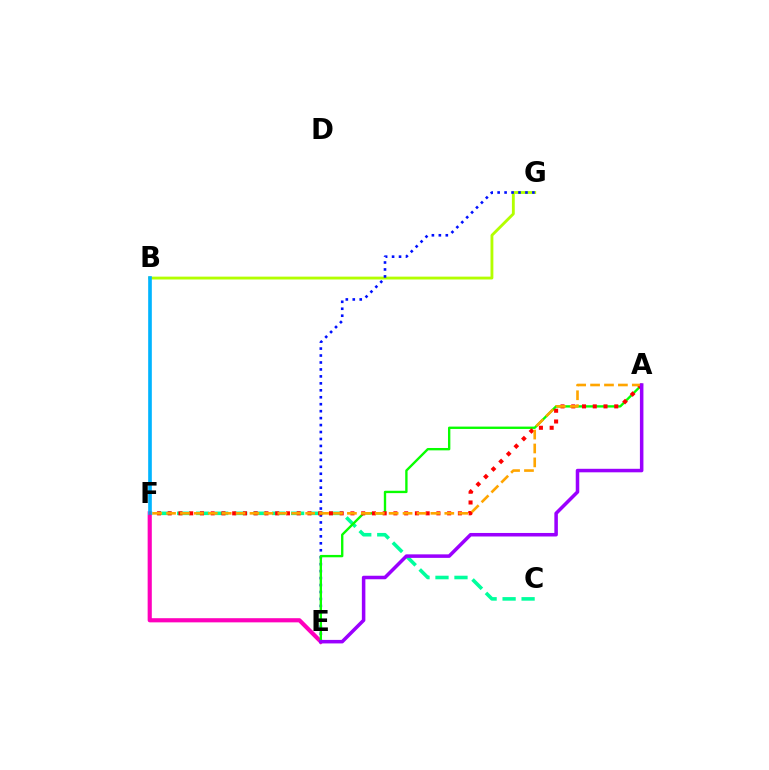{('C', 'F'): [{'color': '#00ff9d', 'line_style': 'dashed', 'thickness': 2.58}], ('B', 'G'): [{'color': '#b3ff00', 'line_style': 'solid', 'thickness': 2.05}], ('E', 'G'): [{'color': '#0010ff', 'line_style': 'dotted', 'thickness': 1.89}], ('E', 'F'): [{'color': '#ff00bd', 'line_style': 'solid', 'thickness': 2.99}], ('A', 'E'): [{'color': '#08ff00', 'line_style': 'solid', 'thickness': 1.7}, {'color': '#9b00ff', 'line_style': 'solid', 'thickness': 2.54}], ('B', 'F'): [{'color': '#00b5ff', 'line_style': 'solid', 'thickness': 2.63}], ('A', 'F'): [{'color': '#ff0000', 'line_style': 'dotted', 'thickness': 2.92}, {'color': '#ffa500', 'line_style': 'dashed', 'thickness': 1.89}]}